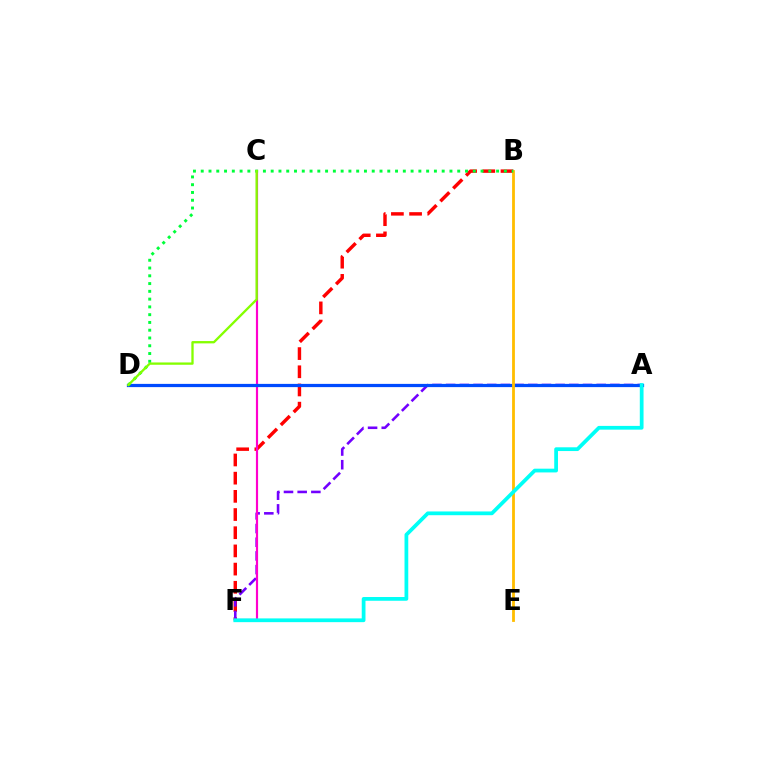{('B', 'F'): [{'color': '#ff0000', 'line_style': 'dashed', 'thickness': 2.47}], ('A', 'F'): [{'color': '#7200ff', 'line_style': 'dashed', 'thickness': 1.86}, {'color': '#00fff6', 'line_style': 'solid', 'thickness': 2.7}], ('C', 'F'): [{'color': '#ff00cf', 'line_style': 'solid', 'thickness': 1.56}], ('A', 'D'): [{'color': '#004bff', 'line_style': 'solid', 'thickness': 2.32}], ('B', 'E'): [{'color': '#ffbd00', 'line_style': 'solid', 'thickness': 2.02}], ('B', 'D'): [{'color': '#00ff39', 'line_style': 'dotted', 'thickness': 2.11}], ('C', 'D'): [{'color': '#84ff00', 'line_style': 'solid', 'thickness': 1.67}]}